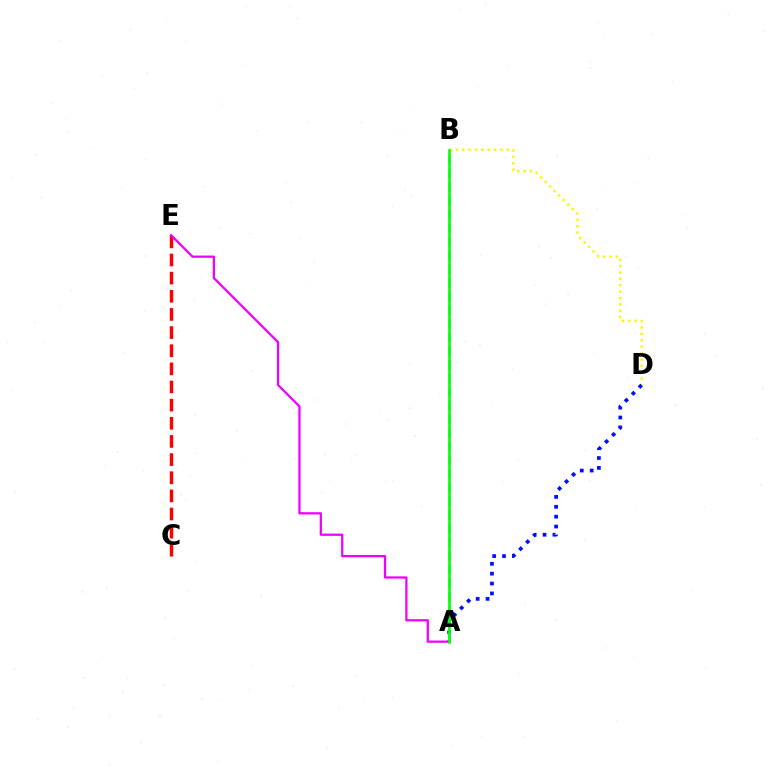{('C', 'E'): [{'color': '#ff0000', 'line_style': 'dashed', 'thickness': 2.47}], ('B', 'D'): [{'color': '#fcf500', 'line_style': 'dotted', 'thickness': 1.73}], ('A', 'D'): [{'color': '#0010ff', 'line_style': 'dotted', 'thickness': 2.68}], ('A', 'B'): [{'color': '#00fff6', 'line_style': 'dashed', 'thickness': 1.85}, {'color': '#08ff00', 'line_style': 'solid', 'thickness': 1.88}], ('A', 'E'): [{'color': '#ee00ff', 'line_style': 'solid', 'thickness': 1.63}]}